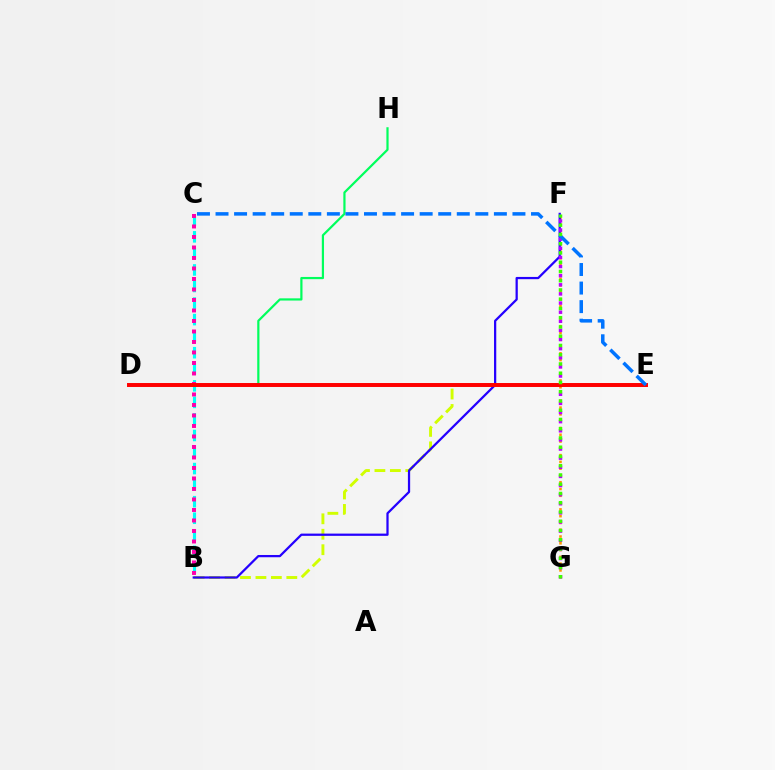{('B', 'C'): [{'color': '#00fff6', 'line_style': 'dashed', 'thickness': 2.25}, {'color': '#ff00ac', 'line_style': 'dotted', 'thickness': 2.85}], ('B', 'E'): [{'color': '#d1ff00', 'line_style': 'dashed', 'thickness': 2.1}], ('F', 'G'): [{'color': '#ff9400', 'line_style': 'dotted', 'thickness': 1.84}, {'color': '#b900ff', 'line_style': 'dotted', 'thickness': 2.48}, {'color': '#3dff00', 'line_style': 'dotted', 'thickness': 2.51}], ('B', 'F'): [{'color': '#2500ff', 'line_style': 'solid', 'thickness': 1.62}], ('D', 'H'): [{'color': '#00ff5c', 'line_style': 'solid', 'thickness': 1.59}], ('D', 'E'): [{'color': '#ff0000', 'line_style': 'solid', 'thickness': 2.85}], ('C', 'E'): [{'color': '#0074ff', 'line_style': 'dashed', 'thickness': 2.52}]}